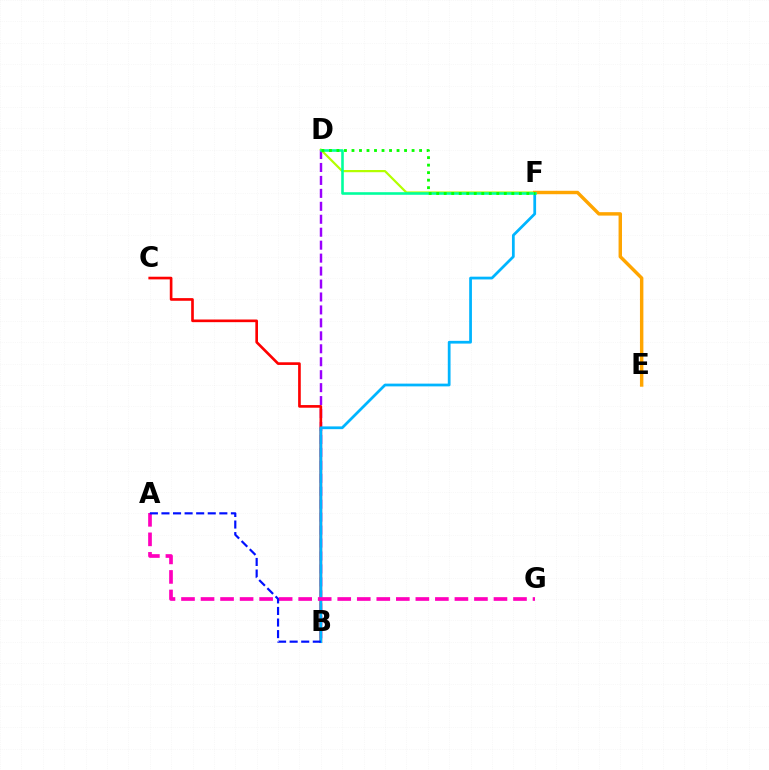{('B', 'D'): [{'color': '#9b00ff', 'line_style': 'dashed', 'thickness': 1.76}], ('B', 'C'): [{'color': '#ff0000', 'line_style': 'solid', 'thickness': 1.91}], ('D', 'F'): [{'color': '#b3ff00', 'line_style': 'solid', 'thickness': 1.59}, {'color': '#00ff9d', 'line_style': 'solid', 'thickness': 1.87}, {'color': '#08ff00', 'line_style': 'dotted', 'thickness': 2.04}], ('B', 'F'): [{'color': '#00b5ff', 'line_style': 'solid', 'thickness': 1.98}], ('A', 'G'): [{'color': '#ff00bd', 'line_style': 'dashed', 'thickness': 2.65}], ('E', 'F'): [{'color': '#ffa500', 'line_style': 'solid', 'thickness': 2.47}], ('A', 'B'): [{'color': '#0010ff', 'line_style': 'dashed', 'thickness': 1.57}]}